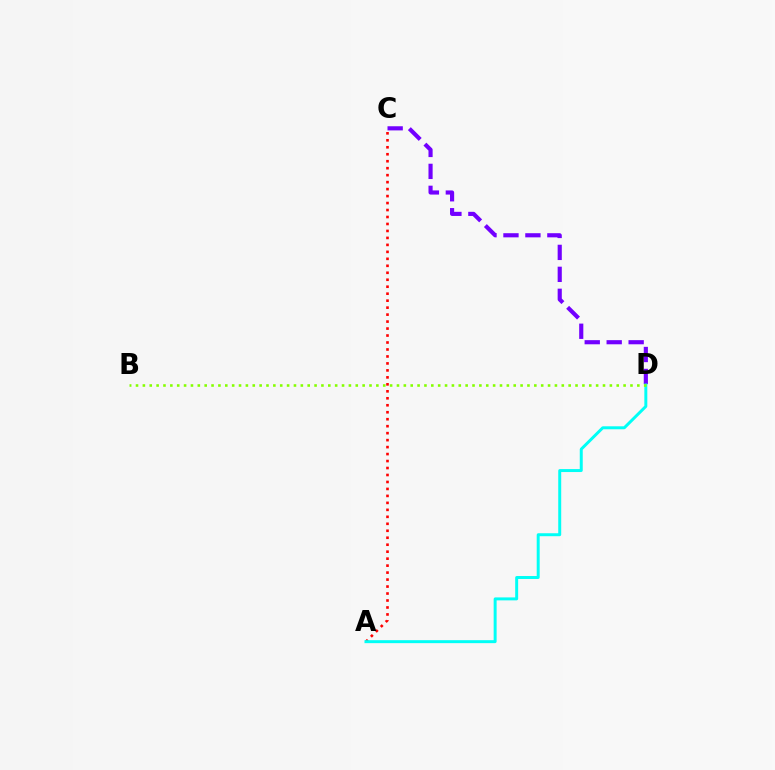{('A', 'C'): [{'color': '#ff0000', 'line_style': 'dotted', 'thickness': 1.89}], ('C', 'D'): [{'color': '#7200ff', 'line_style': 'dashed', 'thickness': 2.98}], ('A', 'D'): [{'color': '#00fff6', 'line_style': 'solid', 'thickness': 2.13}], ('B', 'D'): [{'color': '#84ff00', 'line_style': 'dotted', 'thickness': 1.87}]}